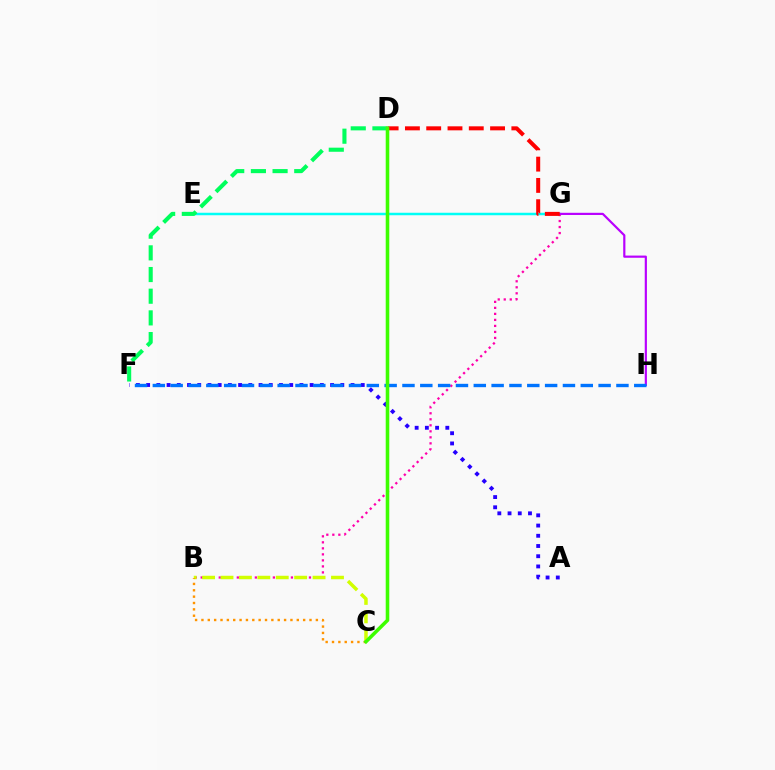{('E', 'G'): [{'color': '#00fff6', 'line_style': 'solid', 'thickness': 1.79}], ('B', 'G'): [{'color': '#ff00ac', 'line_style': 'dotted', 'thickness': 1.63}], ('G', 'H'): [{'color': '#b900ff', 'line_style': 'solid', 'thickness': 1.57}], ('A', 'F'): [{'color': '#2500ff', 'line_style': 'dotted', 'thickness': 2.78}], ('D', 'G'): [{'color': '#ff0000', 'line_style': 'dashed', 'thickness': 2.89}], ('D', 'F'): [{'color': '#00ff5c', 'line_style': 'dashed', 'thickness': 2.94}], ('B', 'C'): [{'color': '#d1ff00', 'line_style': 'dashed', 'thickness': 2.5}, {'color': '#ff9400', 'line_style': 'dotted', 'thickness': 1.73}], ('F', 'H'): [{'color': '#0074ff', 'line_style': 'dashed', 'thickness': 2.42}], ('C', 'D'): [{'color': '#3dff00', 'line_style': 'solid', 'thickness': 2.57}]}